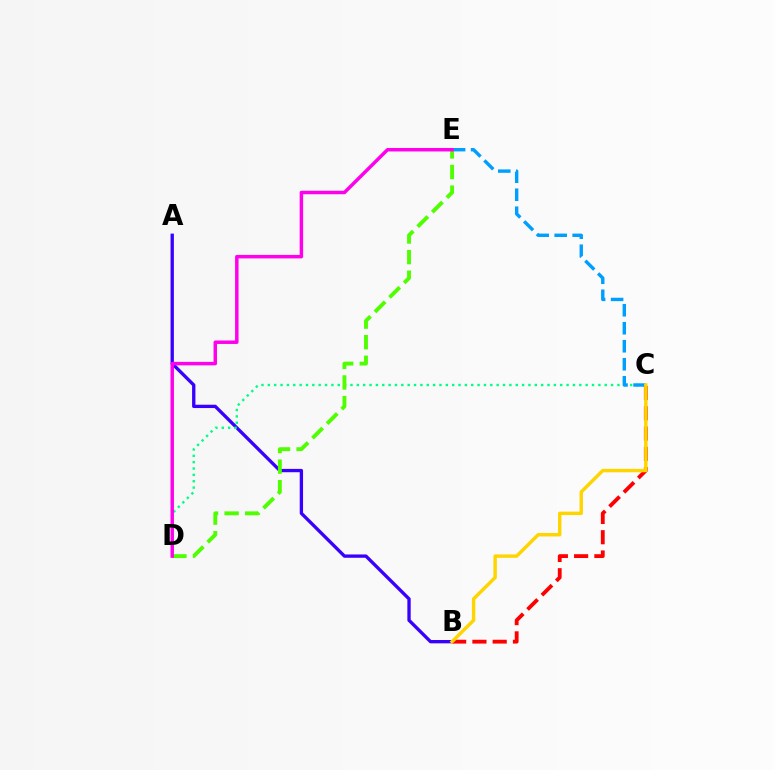{('A', 'B'): [{'color': '#3700ff', 'line_style': 'solid', 'thickness': 2.39}], ('C', 'D'): [{'color': '#00ff86', 'line_style': 'dotted', 'thickness': 1.73}], ('C', 'E'): [{'color': '#009eff', 'line_style': 'dashed', 'thickness': 2.45}], ('D', 'E'): [{'color': '#4fff00', 'line_style': 'dashed', 'thickness': 2.8}, {'color': '#ff00ed', 'line_style': 'solid', 'thickness': 2.49}], ('B', 'C'): [{'color': '#ff0000', 'line_style': 'dashed', 'thickness': 2.75}, {'color': '#ffd500', 'line_style': 'solid', 'thickness': 2.46}]}